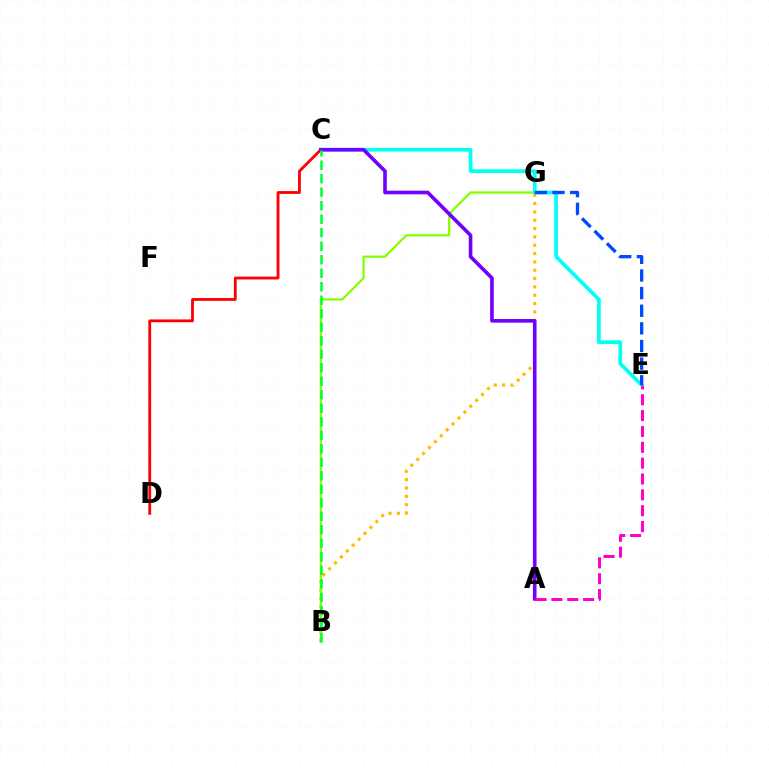{('B', 'G'): [{'color': '#ffbd00', 'line_style': 'dotted', 'thickness': 2.26}, {'color': '#84ff00', 'line_style': 'solid', 'thickness': 1.62}], ('C', 'E'): [{'color': '#00fff6', 'line_style': 'solid', 'thickness': 2.67}], ('C', 'D'): [{'color': '#ff0000', 'line_style': 'solid', 'thickness': 2.03}], ('A', 'C'): [{'color': '#7200ff', 'line_style': 'solid', 'thickness': 2.61}], ('A', 'E'): [{'color': '#ff00cf', 'line_style': 'dashed', 'thickness': 2.15}], ('B', 'C'): [{'color': '#00ff39', 'line_style': 'dashed', 'thickness': 1.83}], ('E', 'G'): [{'color': '#004bff', 'line_style': 'dashed', 'thickness': 2.4}]}